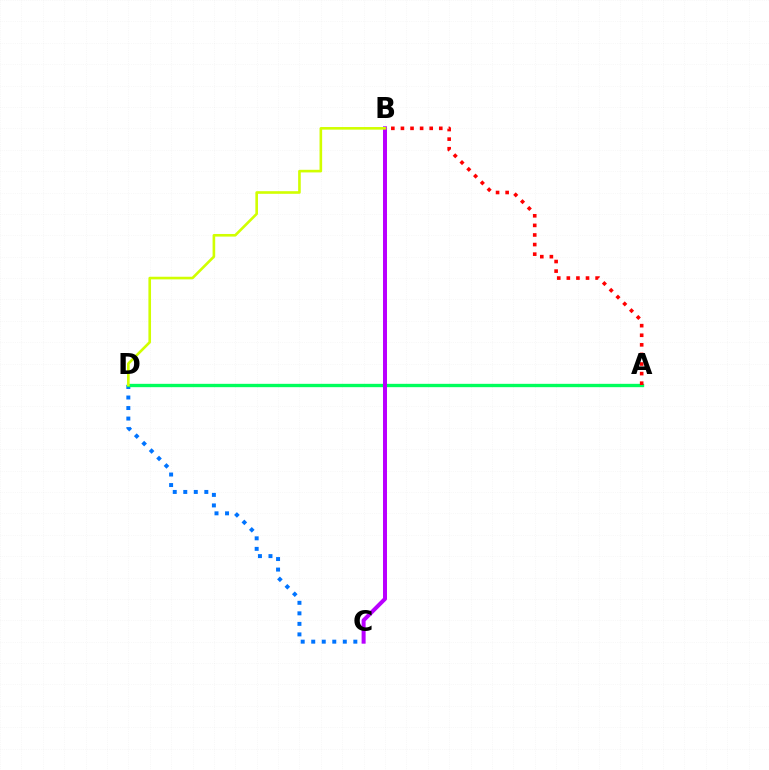{('C', 'D'): [{'color': '#0074ff', 'line_style': 'dotted', 'thickness': 2.86}], ('A', 'D'): [{'color': '#00ff5c', 'line_style': 'solid', 'thickness': 2.41}], ('B', 'C'): [{'color': '#b900ff', 'line_style': 'solid', 'thickness': 2.88}], ('B', 'D'): [{'color': '#d1ff00', 'line_style': 'solid', 'thickness': 1.89}], ('A', 'B'): [{'color': '#ff0000', 'line_style': 'dotted', 'thickness': 2.6}]}